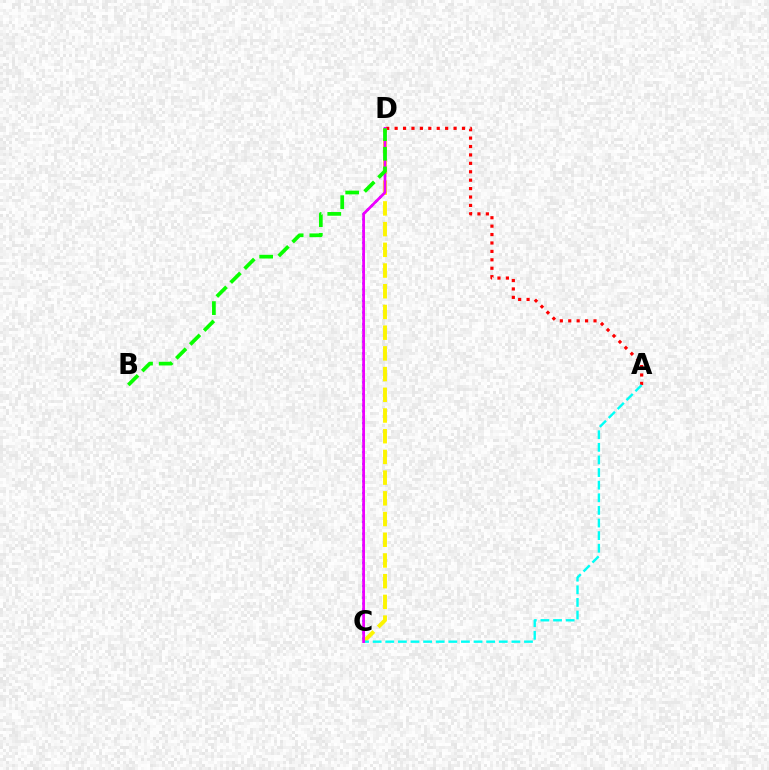{('A', 'D'): [{'color': '#ff0000', 'line_style': 'dotted', 'thickness': 2.29}], ('C', 'D'): [{'color': '#0010ff', 'line_style': 'dotted', 'thickness': 1.58}, {'color': '#fcf500', 'line_style': 'dashed', 'thickness': 2.81}, {'color': '#ee00ff', 'line_style': 'solid', 'thickness': 1.97}], ('A', 'C'): [{'color': '#00fff6', 'line_style': 'dashed', 'thickness': 1.71}], ('B', 'D'): [{'color': '#08ff00', 'line_style': 'dashed', 'thickness': 2.67}]}